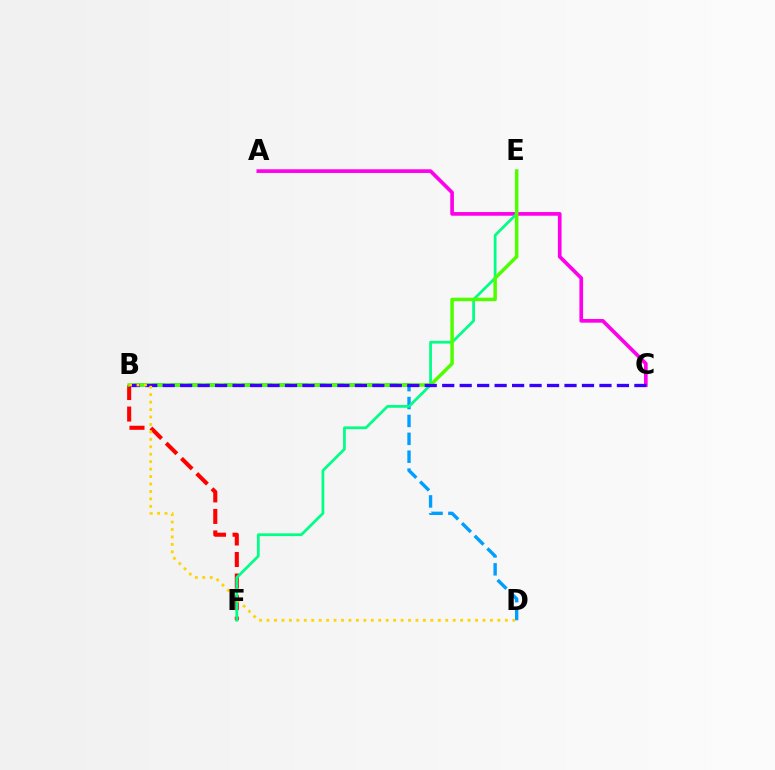{('B', 'F'): [{'color': '#ff0000', 'line_style': 'dashed', 'thickness': 2.93}], ('A', 'C'): [{'color': '#ff00ed', 'line_style': 'solid', 'thickness': 2.65}], ('B', 'D'): [{'color': '#009eff', 'line_style': 'dashed', 'thickness': 2.43}, {'color': '#ffd500', 'line_style': 'dotted', 'thickness': 2.02}], ('E', 'F'): [{'color': '#00ff86', 'line_style': 'solid', 'thickness': 1.98}], ('B', 'E'): [{'color': '#4fff00', 'line_style': 'solid', 'thickness': 2.52}], ('B', 'C'): [{'color': '#3700ff', 'line_style': 'dashed', 'thickness': 2.37}]}